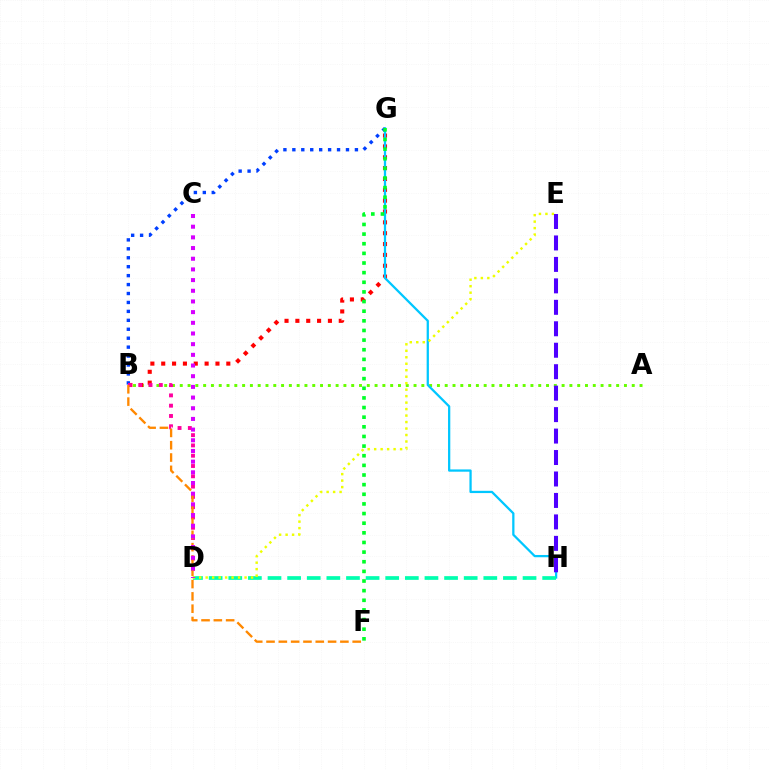{('A', 'B'): [{'color': '#66ff00', 'line_style': 'dotted', 'thickness': 2.12}], ('B', 'G'): [{'color': '#ff0000', 'line_style': 'dotted', 'thickness': 2.95}, {'color': '#003fff', 'line_style': 'dotted', 'thickness': 2.43}], ('G', 'H'): [{'color': '#00c7ff', 'line_style': 'solid', 'thickness': 1.63}], ('D', 'H'): [{'color': '#00ffaf', 'line_style': 'dashed', 'thickness': 2.67}], ('B', 'D'): [{'color': '#ff00a0', 'line_style': 'dotted', 'thickness': 2.8}], ('F', 'G'): [{'color': '#00ff27', 'line_style': 'dotted', 'thickness': 2.62}], ('D', 'E'): [{'color': '#eeff00', 'line_style': 'dotted', 'thickness': 1.76}], ('B', 'F'): [{'color': '#ff8800', 'line_style': 'dashed', 'thickness': 1.67}], ('E', 'H'): [{'color': '#4f00ff', 'line_style': 'dashed', 'thickness': 2.92}], ('C', 'D'): [{'color': '#d600ff', 'line_style': 'dotted', 'thickness': 2.9}]}